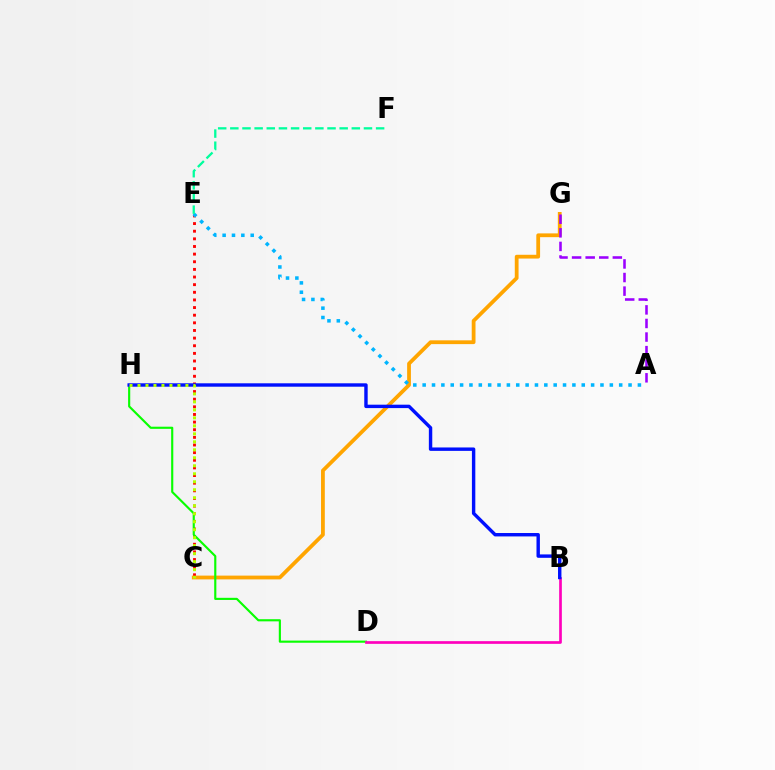{('C', 'E'): [{'color': '#ff0000', 'line_style': 'dotted', 'thickness': 2.07}], ('C', 'G'): [{'color': '#ffa500', 'line_style': 'solid', 'thickness': 2.72}], ('A', 'G'): [{'color': '#9b00ff', 'line_style': 'dashed', 'thickness': 1.85}], ('D', 'H'): [{'color': '#08ff00', 'line_style': 'solid', 'thickness': 1.54}], ('B', 'D'): [{'color': '#ff00bd', 'line_style': 'solid', 'thickness': 1.94}], ('A', 'E'): [{'color': '#00b5ff', 'line_style': 'dotted', 'thickness': 2.54}], ('E', 'F'): [{'color': '#00ff9d', 'line_style': 'dashed', 'thickness': 1.65}], ('B', 'H'): [{'color': '#0010ff', 'line_style': 'solid', 'thickness': 2.45}], ('C', 'H'): [{'color': '#b3ff00', 'line_style': 'dotted', 'thickness': 2.17}]}